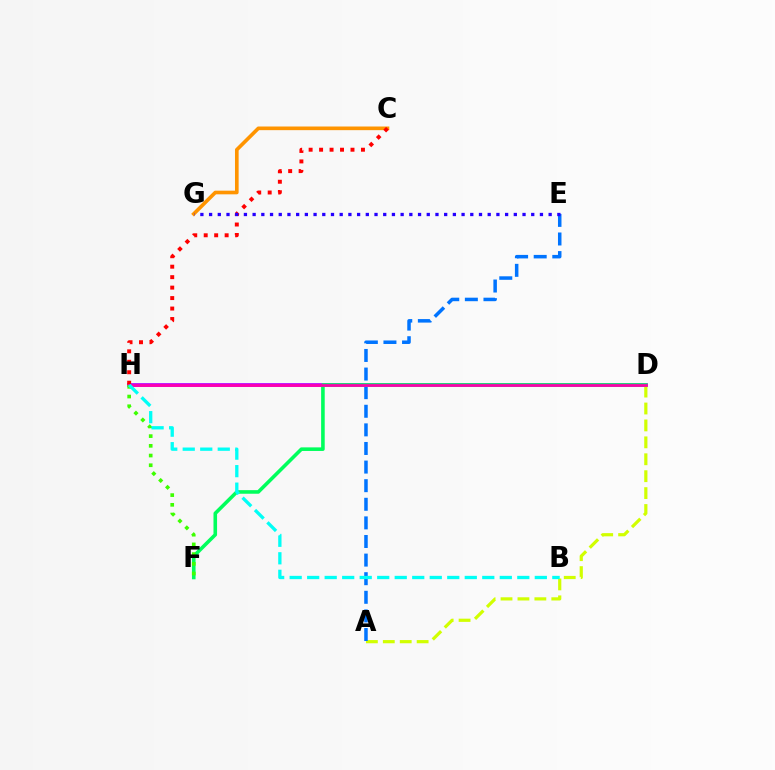{('D', 'H'): [{'color': '#b900ff', 'line_style': 'solid', 'thickness': 2.69}, {'color': '#ff00ac', 'line_style': 'solid', 'thickness': 1.96}], ('A', 'D'): [{'color': '#d1ff00', 'line_style': 'dashed', 'thickness': 2.3}], ('C', 'G'): [{'color': '#ff9400', 'line_style': 'solid', 'thickness': 2.63}], ('C', 'H'): [{'color': '#ff0000', 'line_style': 'dotted', 'thickness': 2.84}], ('A', 'E'): [{'color': '#0074ff', 'line_style': 'dashed', 'thickness': 2.53}], ('D', 'F'): [{'color': '#00ff5c', 'line_style': 'solid', 'thickness': 2.58}], ('E', 'G'): [{'color': '#2500ff', 'line_style': 'dotted', 'thickness': 2.37}], ('F', 'H'): [{'color': '#3dff00', 'line_style': 'dotted', 'thickness': 2.64}], ('B', 'H'): [{'color': '#00fff6', 'line_style': 'dashed', 'thickness': 2.38}]}